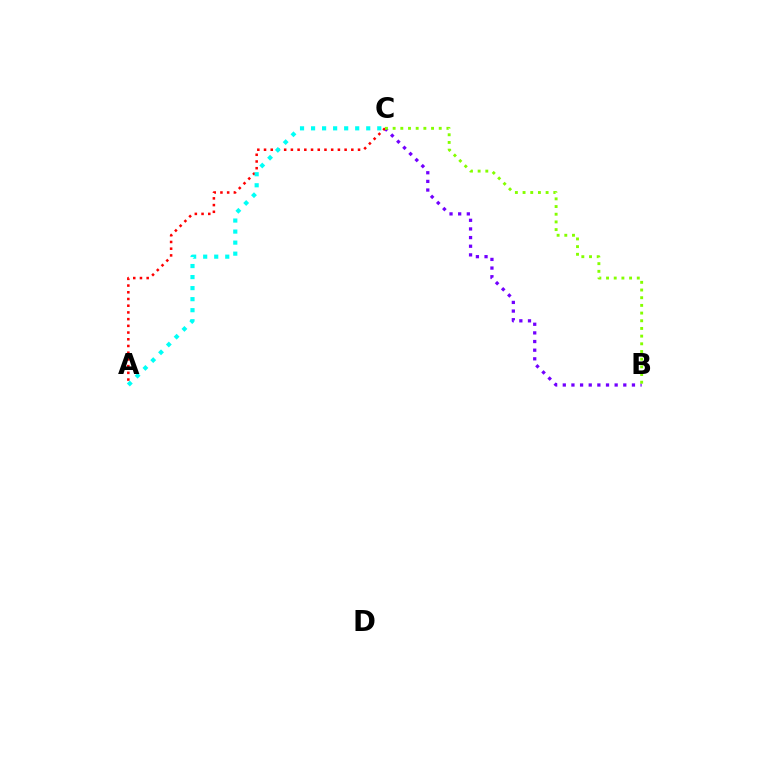{('B', 'C'): [{'color': '#7200ff', 'line_style': 'dotted', 'thickness': 2.35}, {'color': '#84ff00', 'line_style': 'dotted', 'thickness': 2.09}], ('A', 'C'): [{'color': '#ff0000', 'line_style': 'dotted', 'thickness': 1.82}, {'color': '#00fff6', 'line_style': 'dotted', 'thickness': 3.0}]}